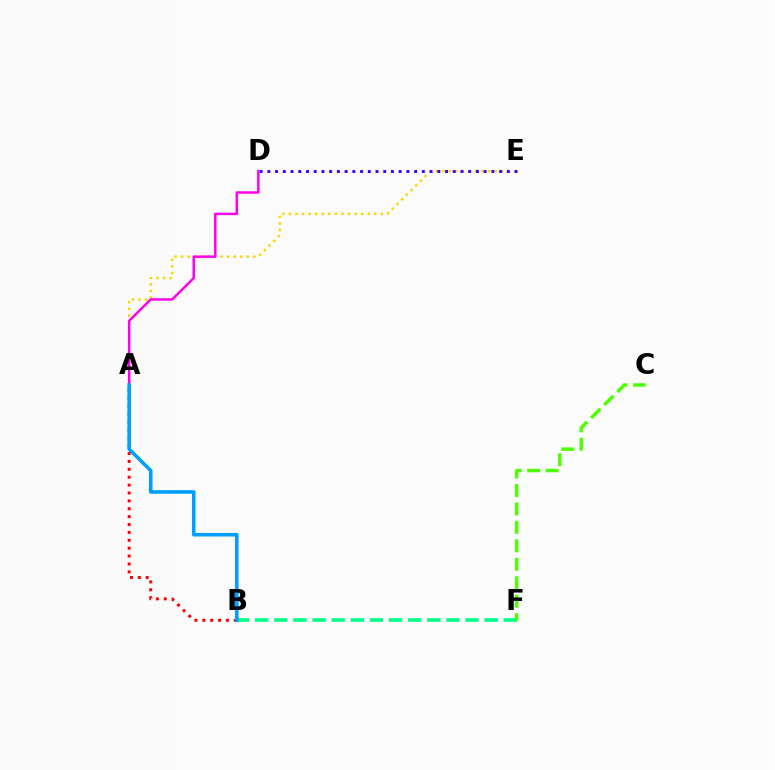{('A', 'B'): [{'color': '#ff0000', 'line_style': 'dotted', 'thickness': 2.14}, {'color': '#009eff', 'line_style': 'solid', 'thickness': 2.58}], ('B', 'F'): [{'color': '#00ff86', 'line_style': 'dashed', 'thickness': 2.6}], ('A', 'E'): [{'color': '#ffd500', 'line_style': 'dotted', 'thickness': 1.79}], ('A', 'D'): [{'color': '#ff00ed', 'line_style': 'solid', 'thickness': 1.78}], ('D', 'E'): [{'color': '#3700ff', 'line_style': 'dotted', 'thickness': 2.1}], ('C', 'F'): [{'color': '#4fff00', 'line_style': 'dashed', 'thickness': 2.51}]}